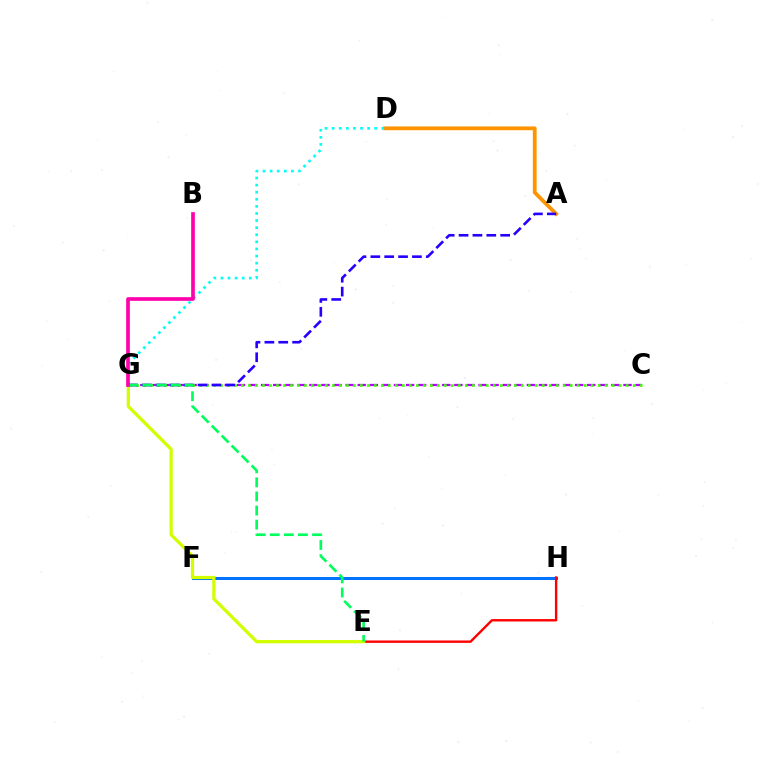{('F', 'H'): [{'color': '#0074ff', 'line_style': 'solid', 'thickness': 2.17}], ('C', 'G'): [{'color': '#b900ff', 'line_style': 'dashed', 'thickness': 1.64}, {'color': '#3dff00', 'line_style': 'dotted', 'thickness': 1.9}], ('A', 'D'): [{'color': '#ff9400', 'line_style': 'solid', 'thickness': 2.73}], ('D', 'G'): [{'color': '#00fff6', 'line_style': 'dotted', 'thickness': 1.93}], ('E', 'H'): [{'color': '#ff0000', 'line_style': 'solid', 'thickness': 1.72}], ('A', 'G'): [{'color': '#2500ff', 'line_style': 'dashed', 'thickness': 1.88}], ('E', 'G'): [{'color': '#d1ff00', 'line_style': 'solid', 'thickness': 2.34}, {'color': '#00ff5c', 'line_style': 'dashed', 'thickness': 1.91}], ('B', 'G'): [{'color': '#ff00ac', 'line_style': 'solid', 'thickness': 2.64}]}